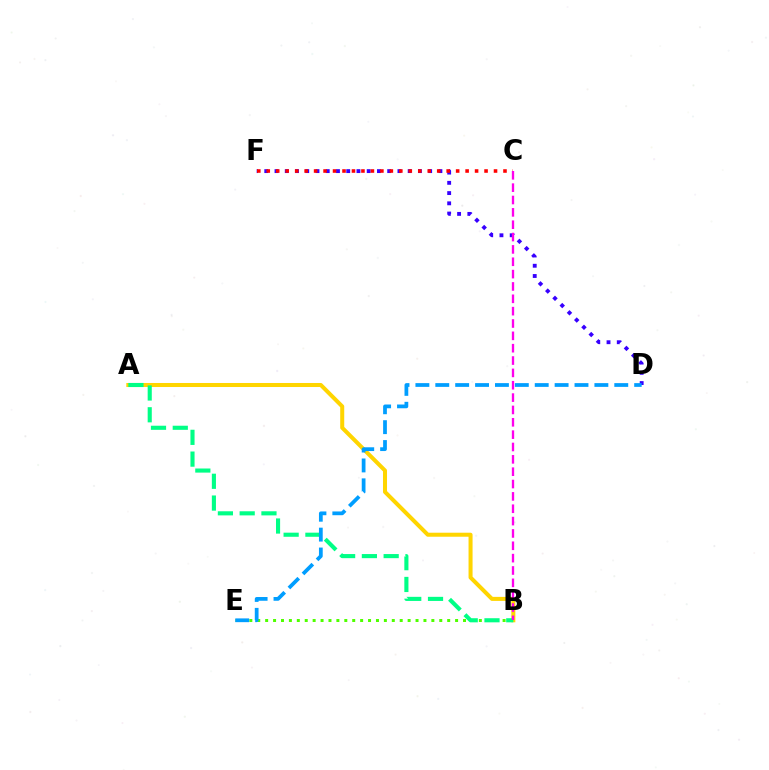{('B', 'E'): [{'color': '#4fff00', 'line_style': 'dotted', 'thickness': 2.15}], ('D', 'F'): [{'color': '#3700ff', 'line_style': 'dotted', 'thickness': 2.78}], ('A', 'B'): [{'color': '#ffd500', 'line_style': 'solid', 'thickness': 2.9}, {'color': '#00ff86', 'line_style': 'dashed', 'thickness': 2.96}], ('D', 'E'): [{'color': '#009eff', 'line_style': 'dashed', 'thickness': 2.7}], ('C', 'F'): [{'color': '#ff0000', 'line_style': 'dotted', 'thickness': 2.57}], ('B', 'C'): [{'color': '#ff00ed', 'line_style': 'dashed', 'thickness': 1.68}]}